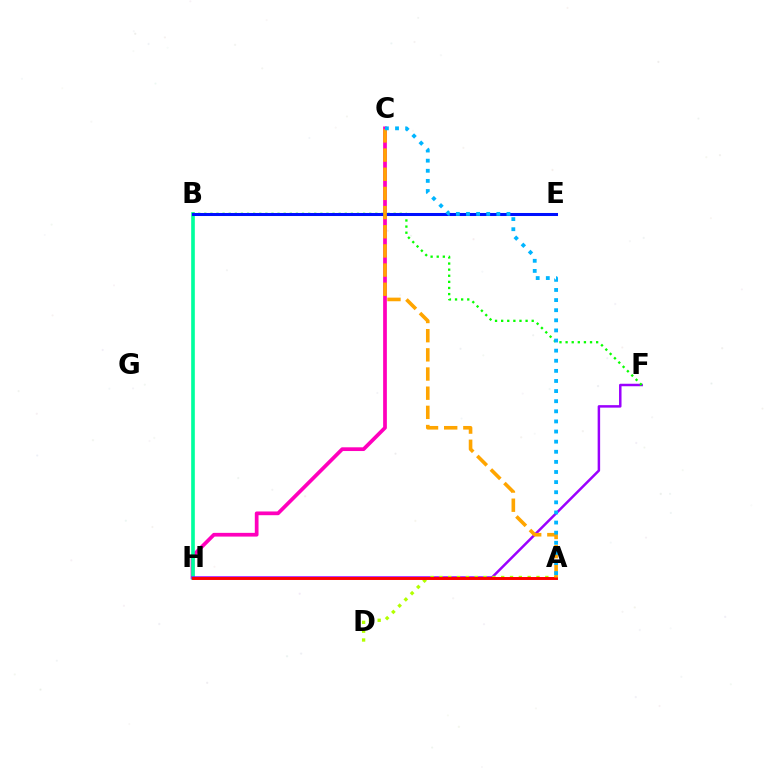{('C', 'H'): [{'color': '#ff00bd', 'line_style': 'solid', 'thickness': 2.68}], ('B', 'H'): [{'color': '#00ff9d', 'line_style': 'solid', 'thickness': 2.63}], ('F', 'H'): [{'color': '#9b00ff', 'line_style': 'solid', 'thickness': 1.79}], ('B', 'F'): [{'color': '#08ff00', 'line_style': 'dotted', 'thickness': 1.66}], ('A', 'D'): [{'color': '#b3ff00', 'line_style': 'dotted', 'thickness': 2.4}], ('A', 'H'): [{'color': '#ff0000', 'line_style': 'solid', 'thickness': 2.12}], ('B', 'E'): [{'color': '#0010ff', 'line_style': 'solid', 'thickness': 2.19}], ('A', 'C'): [{'color': '#ffa500', 'line_style': 'dashed', 'thickness': 2.6}, {'color': '#00b5ff', 'line_style': 'dotted', 'thickness': 2.75}]}